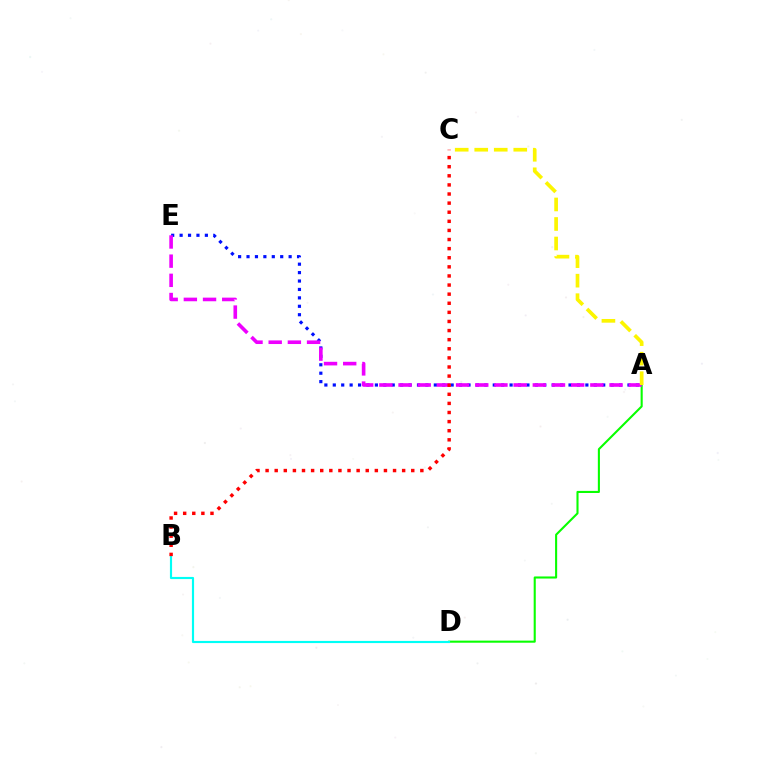{('A', 'E'): [{'color': '#0010ff', 'line_style': 'dotted', 'thickness': 2.29}, {'color': '#ee00ff', 'line_style': 'dashed', 'thickness': 2.61}], ('A', 'D'): [{'color': '#08ff00', 'line_style': 'solid', 'thickness': 1.51}], ('B', 'D'): [{'color': '#00fff6', 'line_style': 'solid', 'thickness': 1.55}], ('B', 'C'): [{'color': '#ff0000', 'line_style': 'dotted', 'thickness': 2.47}], ('A', 'C'): [{'color': '#fcf500', 'line_style': 'dashed', 'thickness': 2.65}]}